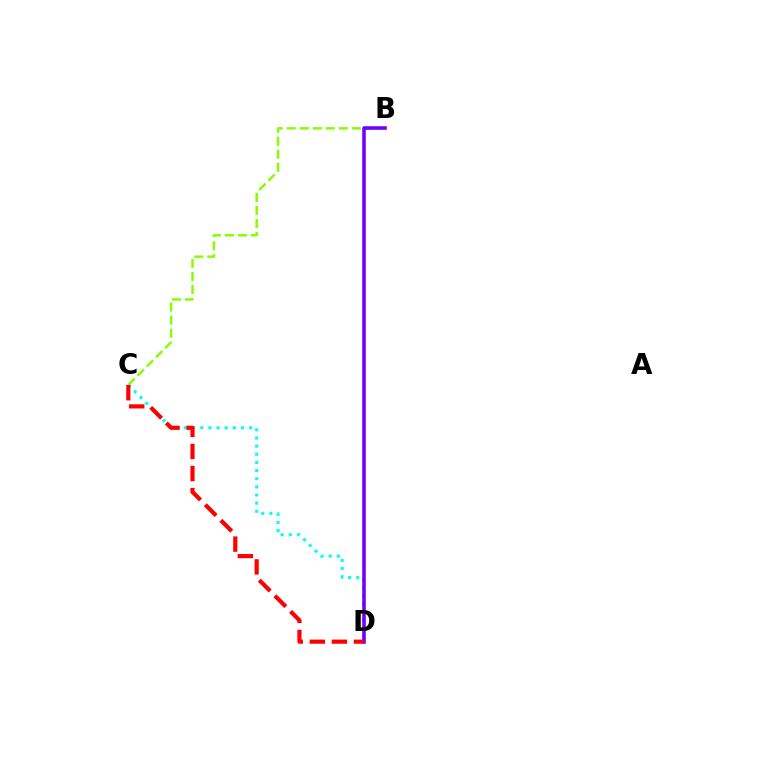{('B', 'C'): [{'color': '#84ff00', 'line_style': 'dashed', 'thickness': 1.77}], ('C', 'D'): [{'color': '#00fff6', 'line_style': 'dotted', 'thickness': 2.21}, {'color': '#ff0000', 'line_style': 'dashed', 'thickness': 3.0}], ('B', 'D'): [{'color': '#7200ff', 'line_style': 'solid', 'thickness': 2.57}]}